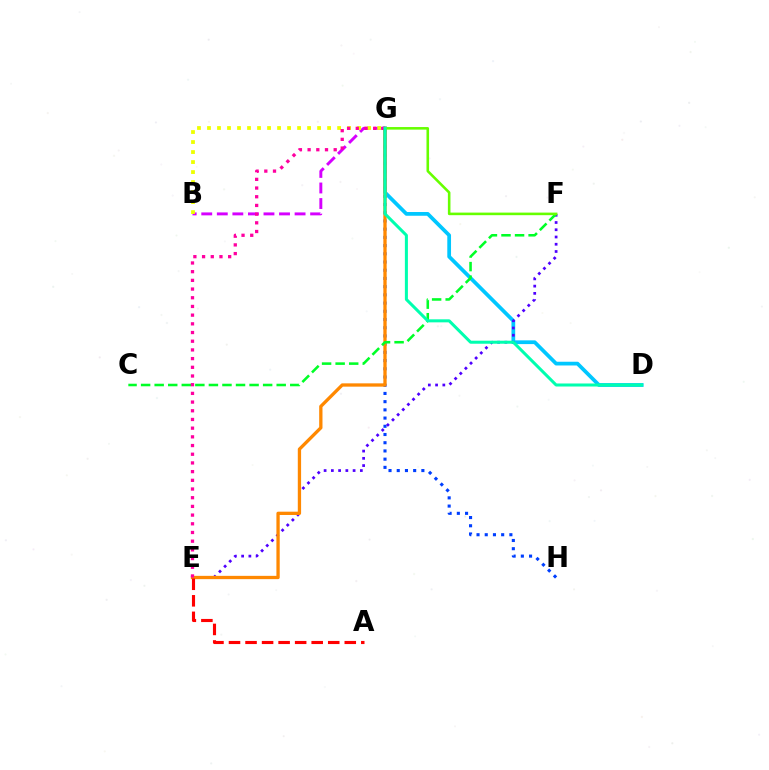{('B', 'G'): [{'color': '#d600ff', 'line_style': 'dashed', 'thickness': 2.11}, {'color': '#eeff00', 'line_style': 'dotted', 'thickness': 2.72}], ('G', 'H'): [{'color': '#003fff', 'line_style': 'dotted', 'thickness': 2.23}], ('D', 'G'): [{'color': '#00c7ff', 'line_style': 'solid', 'thickness': 2.69}, {'color': '#00ffaf', 'line_style': 'solid', 'thickness': 2.18}], ('E', 'F'): [{'color': '#4f00ff', 'line_style': 'dotted', 'thickness': 1.97}], ('E', 'G'): [{'color': '#ff8800', 'line_style': 'solid', 'thickness': 2.38}, {'color': '#ff00a0', 'line_style': 'dotted', 'thickness': 2.36}], ('C', 'F'): [{'color': '#00ff27', 'line_style': 'dashed', 'thickness': 1.84}], ('A', 'E'): [{'color': '#ff0000', 'line_style': 'dashed', 'thickness': 2.25}], ('F', 'G'): [{'color': '#66ff00', 'line_style': 'solid', 'thickness': 1.86}]}